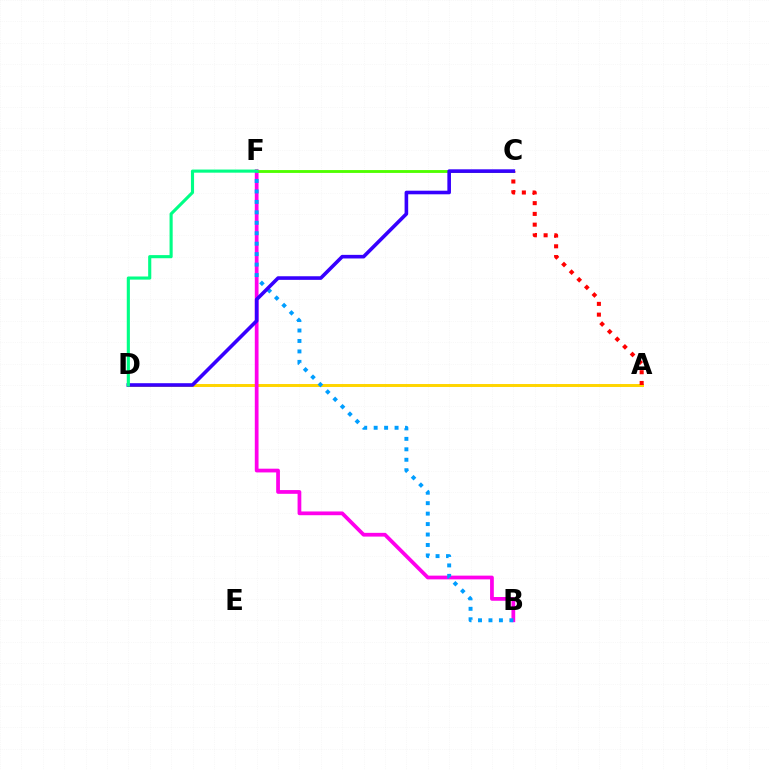{('A', 'D'): [{'color': '#ffd500', 'line_style': 'solid', 'thickness': 2.13}], ('B', 'F'): [{'color': '#ff00ed', 'line_style': 'solid', 'thickness': 2.7}, {'color': '#009eff', 'line_style': 'dotted', 'thickness': 2.84}], ('A', 'C'): [{'color': '#ff0000', 'line_style': 'dotted', 'thickness': 2.92}], ('C', 'F'): [{'color': '#4fff00', 'line_style': 'solid', 'thickness': 2.05}], ('C', 'D'): [{'color': '#3700ff', 'line_style': 'solid', 'thickness': 2.59}], ('D', 'F'): [{'color': '#00ff86', 'line_style': 'solid', 'thickness': 2.25}]}